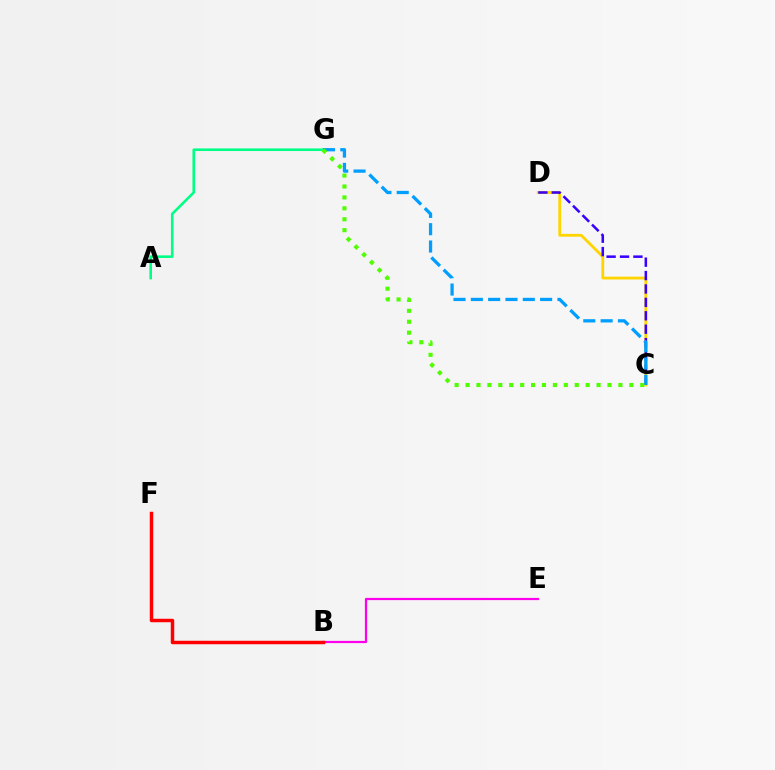{('C', 'D'): [{'color': '#ffd500', 'line_style': 'solid', 'thickness': 2.03}, {'color': '#3700ff', 'line_style': 'dashed', 'thickness': 1.82}], ('A', 'G'): [{'color': '#00ff86', 'line_style': 'solid', 'thickness': 1.87}], ('B', 'E'): [{'color': '#ff00ed', 'line_style': 'solid', 'thickness': 1.6}], ('C', 'G'): [{'color': '#009eff', 'line_style': 'dashed', 'thickness': 2.35}, {'color': '#4fff00', 'line_style': 'dotted', 'thickness': 2.97}], ('B', 'F'): [{'color': '#ff0000', 'line_style': 'solid', 'thickness': 2.5}]}